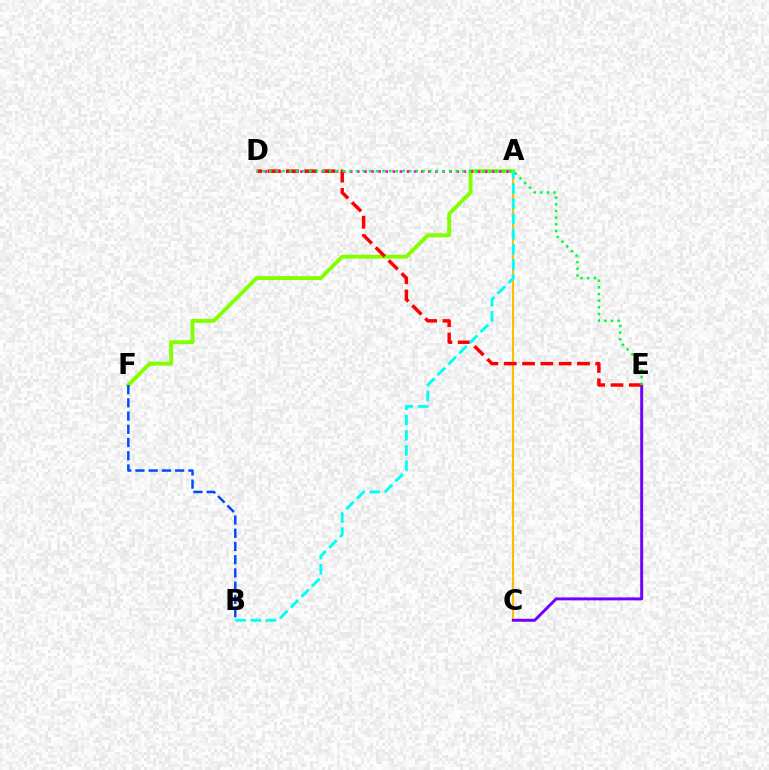{('A', 'C'): [{'color': '#ffbd00', 'line_style': 'solid', 'thickness': 1.5}], ('A', 'F'): [{'color': '#84ff00', 'line_style': 'solid', 'thickness': 2.82}], ('A', 'D'): [{'color': '#ff00cf', 'line_style': 'dotted', 'thickness': 1.93}], ('C', 'E'): [{'color': '#7200ff', 'line_style': 'solid', 'thickness': 2.13}], ('D', 'E'): [{'color': '#ff0000', 'line_style': 'dashed', 'thickness': 2.49}, {'color': '#00ff39', 'line_style': 'dotted', 'thickness': 1.81}], ('B', 'F'): [{'color': '#004bff', 'line_style': 'dashed', 'thickness': 1.8}], ('A', 'B'): [{'color': '#00fff6', 'line_style': 'dashed', 'thickness': 2.06}]}